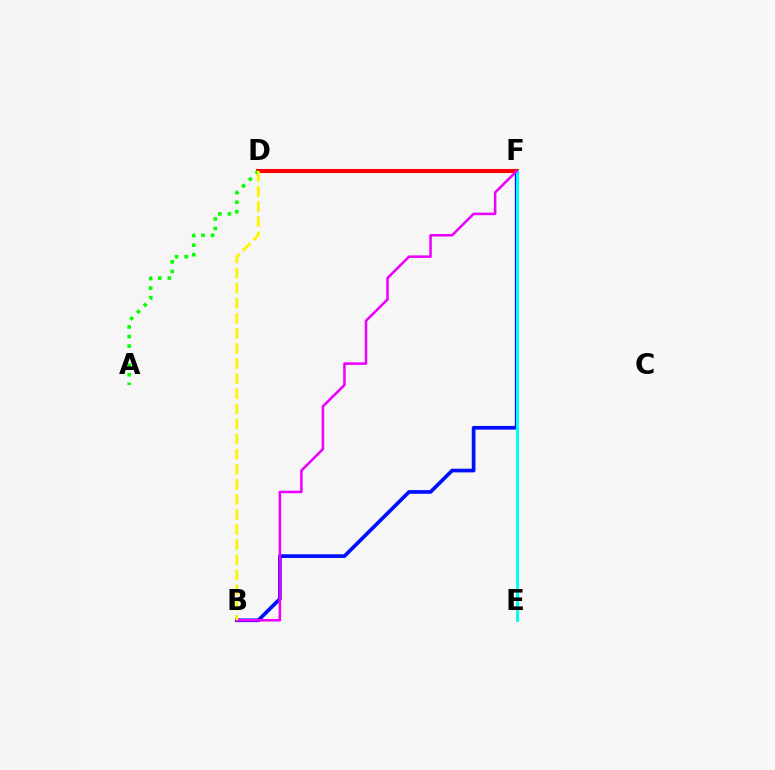{('B', 'F'): [{'color': '#0010ff', 'line_style': 'solid', 'thickness': 2.66}, {'color': '#ee00ff', 'line_style': 'solid', 'thickness': 1.84}], ('D', 'F'): [{'color': '#ff0000', 'line_style': 'solid', 'thickness': 2.92}], ('E', 'F'): [{'color': '#00fff6', 'line_style': 'solid', 'thickness': 2.13}], ('A', 'D'): [{'color': '#08ff00', 'line_style': 'dotted', 'thickness': 2.6}], ('B', 'D'): [{'color': '#fcf500', 'line_style': 'dashed', 'thickness': 2.05}]}